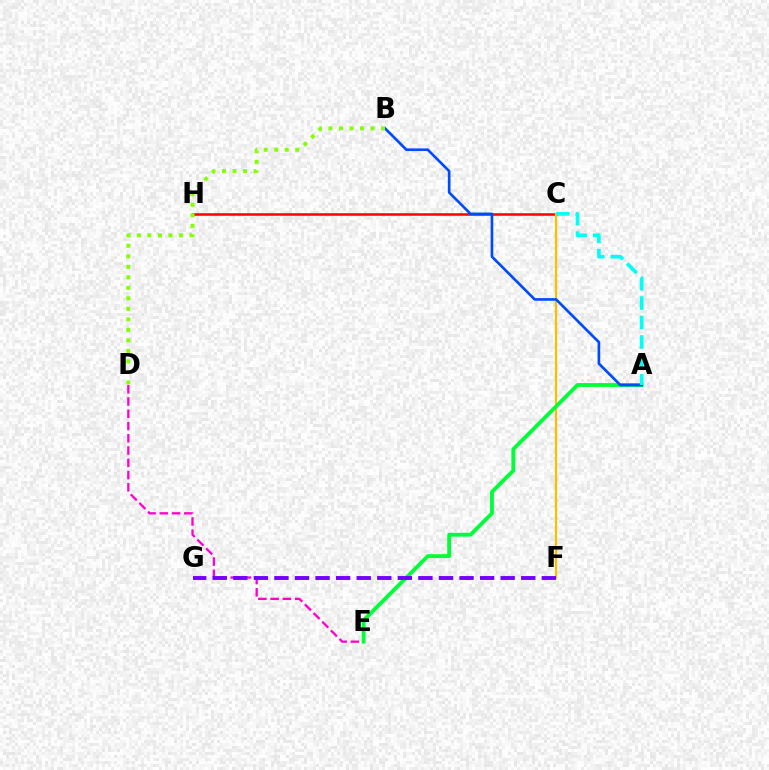{('D', 'E'): [{'color': '#ff00cf', 'line_style': 'dashed', 'thickness': 1.66}], ('C', 'H'): [{'color': '#ff0000', 'line_style': 'solid', 'thickness': 1.81}], ('C', 'F'): [{'color': '#ffbd00', 'line_style': 'solid', 'thickness': 1.57}], ('A', 'E'): [{'color': '#00ff39', 'line_style': 'solid', 'thickness': 2.77}], ('A', 'B'): [{'color': '#004bff', 'line_style': 'solid', 'thickness': 1.91}], ('A', 'C'): [{'color': '#00fff6', 'line_style': 'dashed', 'thickness': 2.64}], ('F', 'G'): [{'color': '#7200ff', 'line_style': 'dashed', 'thickness': 2.79}], ('B', 'D'): [{'color': '#84ff00', 'line_style': 'dotted', 'thickness': 2.86}]}